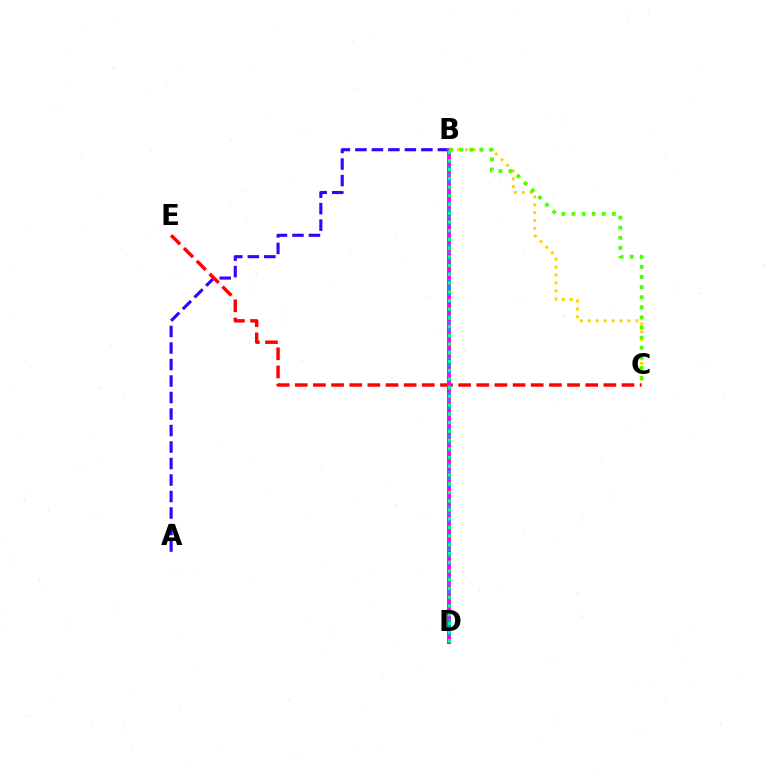{('A', 'B'): [{'color': '#3700ff', 'line_style': 'dashed', 'thickness': 2.24}], ('C', 'E'): [{'color': '#ff0000', 'line_style': 'dashed', 'thickness': 2.47}], ('B', 'D'): [{'color': '#ff00ed', 'line_style': 'solid', 'thickness': 2.9}, {'color': '#009eff', 'line_style': 'dotted', 'thickness': 1.92}, {'color': '#00ff86', 'line_style': 'dotted', 'thickness': 2.37}], ('B', 'C'): [{'color': '#ffd500', 'line_style': 'dotted', 'thickness': 2.15}, {'color': '#4fff00', 'line_style': 'dotted', 'thickness': 2.74}]}